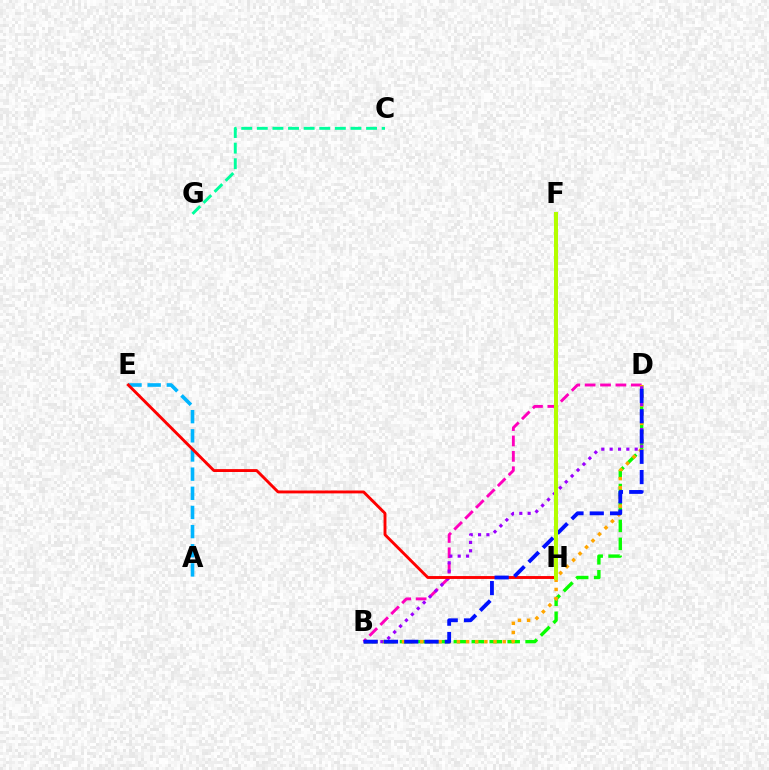{('B', 'D'): [{'color': '#08ff00', 'line_style': 'dashed', 'thickness': 2.44}, {'color': '#ff00bd', 'line_style': 'dashed', 'thickness': 2.09}, {'color': '#ffa500', 'line_style': 'dotted', 'thickness': 2.49}, {'color': '#9b00ff', 'line_style': 'dotted', 'thickness': 2.27}, {'color': '#0010ff', 'line_style': 'dashed', 'thickness': 2.76}], ('C', 'G'): [{'color': '#00ff9d', 'line_style': 'dashed', 'thickness': 2.12}], ('A', 'E'): [{'color': '#00b5ff', 'line_style': 'dashed', 'thickness': 2.6}], ('E', 'H'): [{'color': '#ff0000', 'line_style': 'solid', 'thickness': 2.08}], ('F', 'H'): [{'color': '#b3ff00', 'line_style': 'solid', 'thickness': 2.87}]}